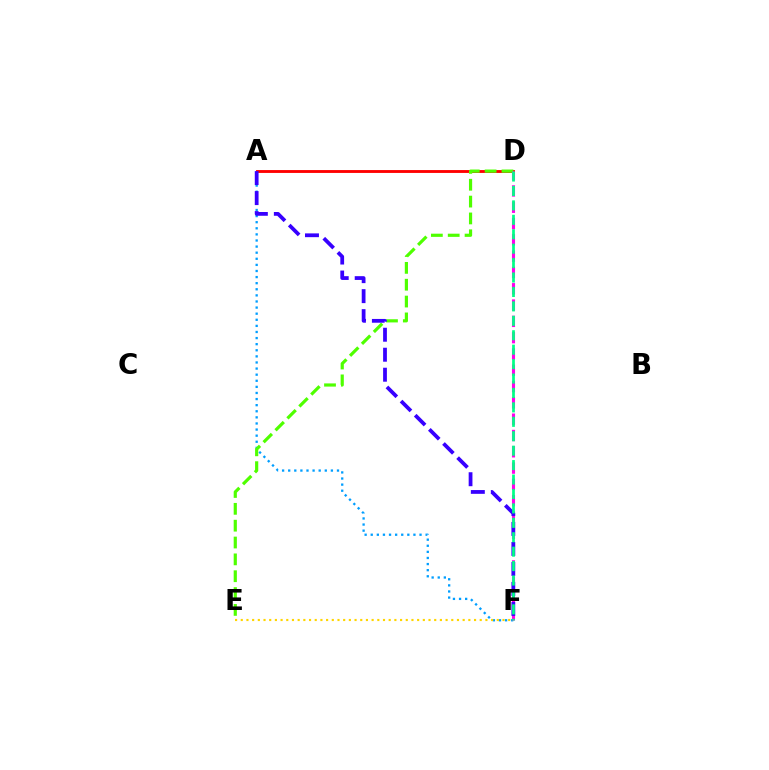{('A', 'D'): [{'color': '#ff0000', 'line_style': 'solid', 'thickness': 2.06}], ('A', 'F'): [{'color': '#009eff', 'line_style': 'dotted', 'thickness': 1.66}, {'color': '#3700ff', 'line_style': 'dashed', 'thickness': 2.72}], ('D', 'E'): [{'color': '#4fff00', 'line_style': 'dashed', 'thickness': 2.29}], ('D', 'F'): [{'color': '#ff00ed', 'line_style': 'dashed', 'thickness': 2.21}, {'color': '#00ff86', 'line_style': 'dashed', 'thickness': 1.96}], ('E', 'F'): [{'color': '#ffd500', 'line_style': 'dotted', 'thickness': 1.55}]}